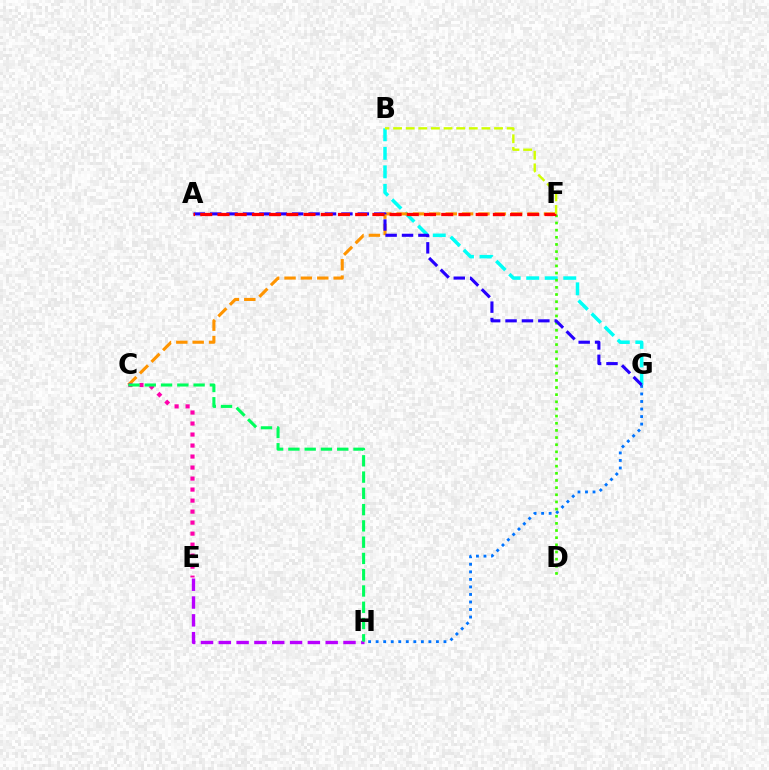{('B', 'G'): [{'color': '#00fff6', 'line_style': 'dashed', 'thickness': 2.52}], ('G', 'H'): [{'color': '#0074ff', 'line_style': 'dotted', 'thickness': 2.05}], ('D', 'F'): [{'color': '#3dff00', 'line_style': 'dotted', 'thickness': 1.94}], ('E', 'H'): [{'color': '#b900ff', 'line_style': 'dashed', 'thickness': 2.42}], ('C', 'F'): [{'color': '#ff9400', 'line_style': 'dashed', 'thickness': 2.22}], ('A', 'G'): [{'color': '#2500ff', 'line_style': 'dashed', 'thickness': 2.23}], ('A', 'F'): [{'color': '#ff0000', 'line_style': 'dashed', 'thickness': 2.34}], ('C', 'E'): [{'color': '#ff00ac', 'line_style': 'dotted', 'thickness': 2.99}], ('C', 'H'): [{'color': '#00ff5c', 'line_style': 'dashed', 'thickness': 2.21}], ('B', 'F'): [{'color': '#d1ff00', 'line_style': 'dashed', 'thickness': 1.71}]}